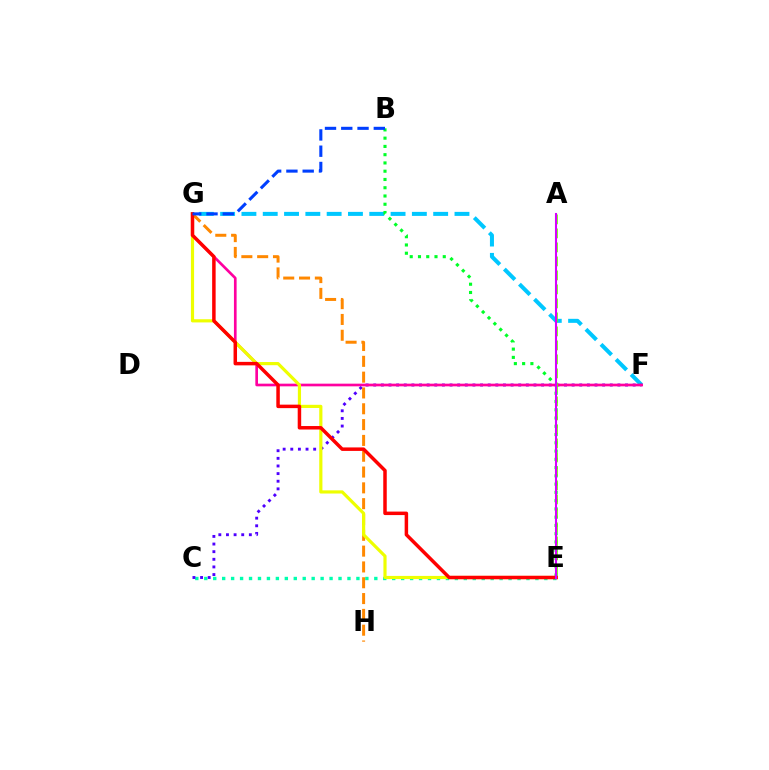{('C', 'E'): [{'color': '#00ffaf', 'line_style': 'dotted', 'thickness': 2.43}], ('F', 'G'): [{'color': '#00c7ff', 'line_style': 'dashed', 'thickness': 2.89}, {'color': '#ff00a0', 'line_style': 'solid', 'thickness': 1.93}], ('C', 'F'): [{'color': '#4f00ff', 'line_style': 'dotted', 'thickness': 2.07}], ('B', 'E'): [{'color': '#00ff27', 'line_style': 'dotted', 'thickness': 2.24}], ('G', 'H'): [{'color': '#ff8800', 'line_style': 'dashed', 'thickness': 2.15}], ('E', 'G'): [{'color': '#eeff00', 'line_style': 'solid', 'thickness': 2.29}, {'color': '#ff0000', 'line_style': 'solid', 'thickness': 2.51}], ('A', 'E'): [{'color': '#66ff00', 'line_style': 'dashed', 'thickness': 1.9}, {'color': '#d600ff', 'line_style': 'solid', 'thickness': 1.51}], ('B', 'G'): [{'color': '#003fff', 'line_style': 'dashed', 'thickness': 2.21}]}